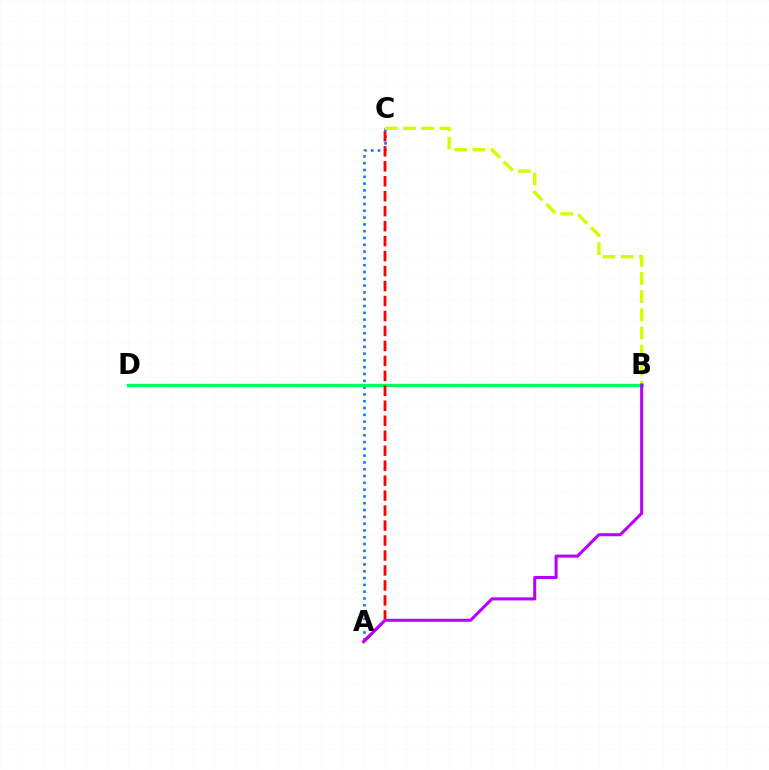{('A', 'C'): [{'color': '#0074ff', 'line_style': 'dotted', 'thickness': 1.85}, {'color': '#ff0000', 'line_style': 'dashed', 'thickness': 2.03}], ('B', 'C'): [{'color': '#d1ff00', 'line_style': 'dashed', 'thickness': 2.46}], ('B', 'D'): [{'color': '#00ff5c', 'line_style': 'solid', 'thickness': 2.39}], ('A', 'B'): [{'color': '#b900ff', 'line_style': 'solid', 'thickness': 2.2}]}